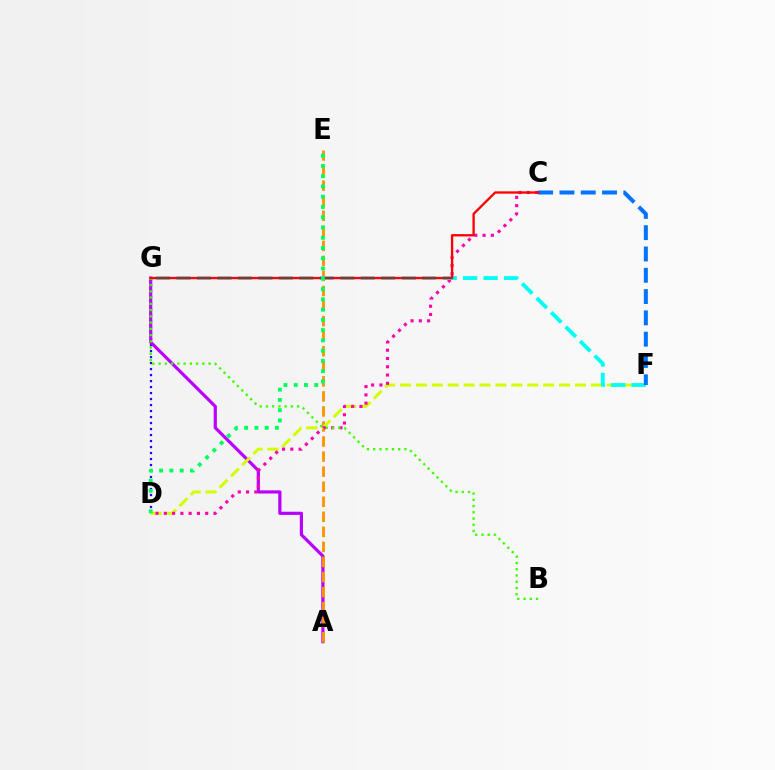{('D', 'G'): [{'color': '#2500ff', 'line_style': 'dotted', 'thickness': 1.63}], ('A', 'G'): [{'color': '#b900ff', 'line_style': 'solid', 'thickness': 2.3}], ('A', 'E'): [{'color': '#ff9400', 'line_style': 'dashed', 'thickness': 2.05}], ('D', 'F'): [{'color': '#d1ff00', 'line_style': 'dashed', 'thickness': 2.16}], ('C', 'D'): [{'color': '#ff00ac', 'line_style': 'dotted', 'thickness': 2.25}], ('B', 'G'): [{'color': '#3dff00', 'line_style': 'dotted', 'thickness': 1.7}], ('F', 'G'): [{'color': '#00fff6', 'line_style': 'dashed', 'thickness': 2.78}], ('C', 'F'): [{'color': '#0074ff', 'line_style': 'dashed', 'thickness': 2.89}], ('C', 'G'): [{'color': '#ff0000', 'line_style': 'solid', 'thickness': 1.68}], ('D', 'E'): [{'color': '#00ff5c', 'line_style': 'dotted', 'thickness': 2.79}]}